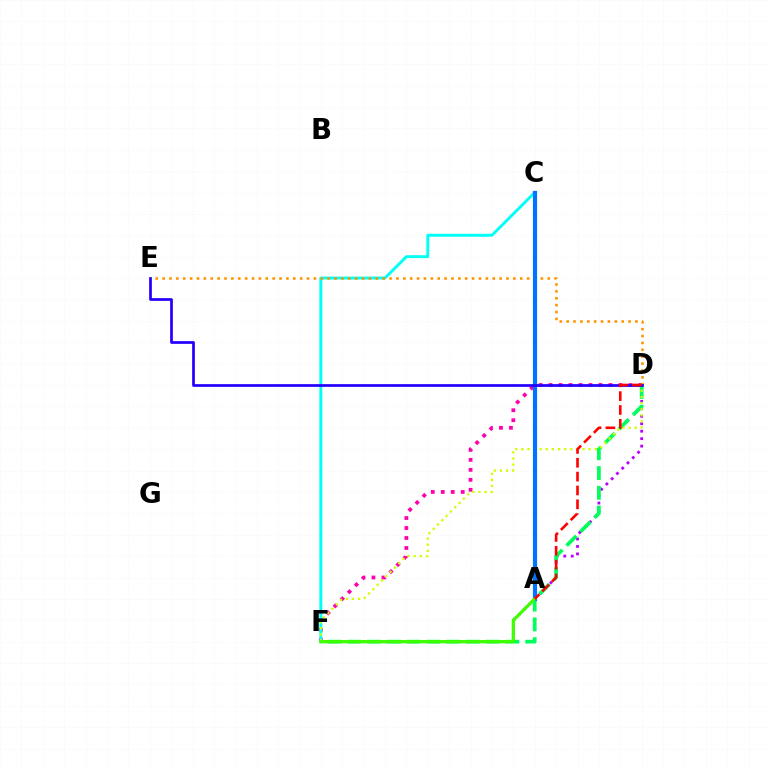{('D', 'F'): [{'color': '#ff00ac', 'line_style': 'dotted', 'thickness': 2.71}, {'color': '#b900ff', 'line_style': 'dotted', 'thickness': 2.03}, {'color': '#00ff5c', 'line_style': 'dashed', 'thickness': 2.69}, {'color': '#d1ff00', 'line_style': 'dotted', 'thickness': 1.66}], ('C', 'F'): [{'color': '#00fff6', 'line_style': 'solid', 'thickness': 2.1}], ('D', 'E'): [{'color': '#ff9400', 'line_style': 'dotted', 'thickness': 1.87}, {'color': '#2500ff', 'line_style': 'solid', 'thickness': 1.96}], ('A', 'C'): [{'color': '#0074ff', 'line_style': 'solid', 'thickness': 3.0}], ('A', 'F'): [{'color': '#3dff00', 'line_style': 'solid', 'thickness': 2.3}], ('A', 'D'): [{'color': '#ff0000', 'line_style': 'dashed', 'thickness': 1.88}]}